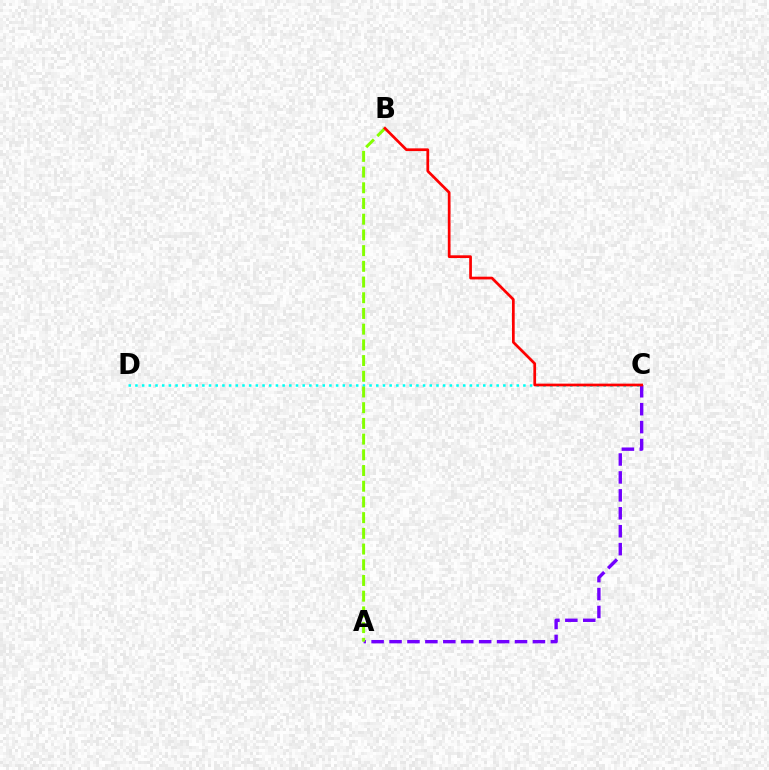{('A', 'C'): [{'color': '#7200ff', 'line_style': 'dashed', 'thickness': 2.44}], ('C', 'D'): [{'color': '#00fff6', 'line_style': 'dotted', 'thickness': 1.82}], ('A', 'B'): [{'color': '#84ff00', 'line_style': 'dashed', 'thickness': 2.13}], ('B', 'C'): [{'color': '#ff0000', 'line_style': 'solid', 'thickness': 1.96}]}